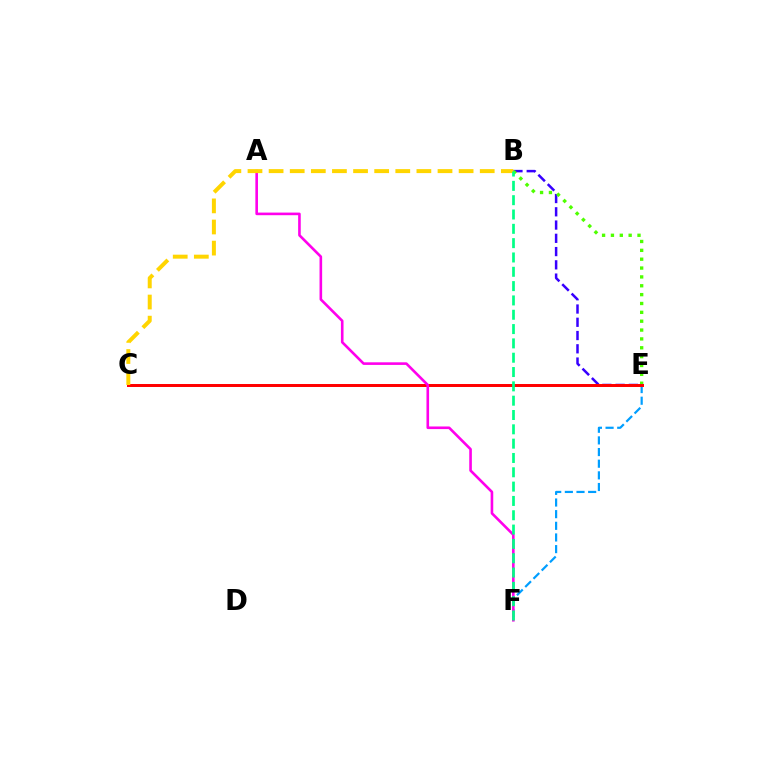{('B', 'E'): [{'color': '#3700ff', 'line_style': 'dashed', 'thickness': 1.8}, {'color': '#4fff00', 'line_style': 'dotted', 'thickness': 2.41}], ('E', 'F'): [{'color': '#009eff', 'line_style': 'dashed', 'thickness': 1.58}], ('C', 'E'): [{'color': '#ff0000', 'line_style': 'solid', 'thickness': 2.15}], ('A', 'F'): [{'color': '#ff00ed', 'line_style': 'solid', 'thickness': 1.88}], ('B', 'C'): [{'color': '#ffd500', 'line_style': 'dashed', 'thickness': 2.87}], ('B', 'F'): [{'color': '#00ff86', 'line_style': 'dashed', 'thickness': 1.95}]}